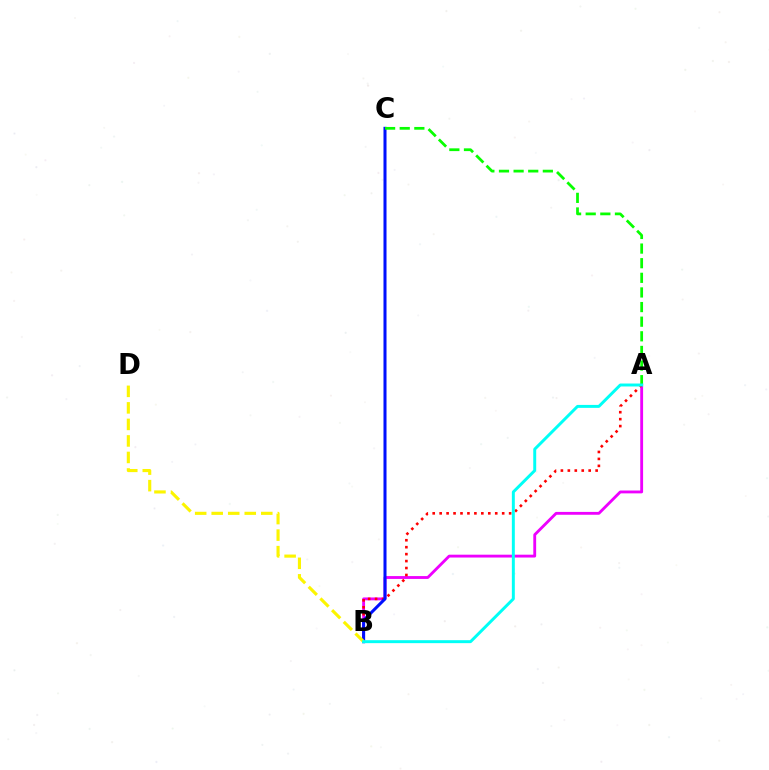{('A', 'B'): [{'color': '#ee00ff', 'line_style': 'solid', 'thickness': 2.05}, {'color': '#ff0000', 'line_style': 'dotted', 'thickness': 1.89}, {'color': '#00fff6', 'line_style': 'solid', 'thickness': 2.13}], ('B', 'C'): [{'color': '#0010ff', 'line_style': 'solid', 'thickness': 2.18}], ('B', 'D'): [{'color': '#fcf500', 'line_style': 'dashed', 'thickness': 2.25}], ('A', 'C'): [{'color': '#08ff00', 'line_style': 'dashed', 'thickness': 1.99}]}